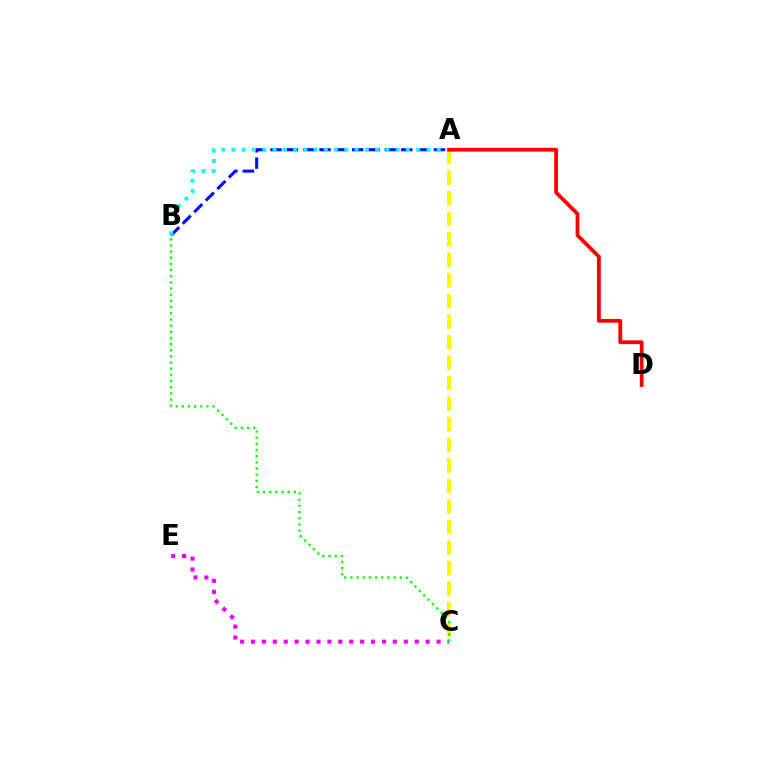{('A', 'B'): [{'color': '#0010ff', 'line_style': 'dashed', 'thickness': 2.22}, {'color': '#00fff6', 'line_style': 'dotted', 'thickness': 2.79}], ('A', 'C'): [{'color': '#fcf500', 'line_style': 'dashed', 'thickness': 2.79}], ('C', 'E'): [{'color': '#ee00ff', 'line_style': 'dotted', 'thickness': 2.97}], ('B', 'C'): [{'color': '#08ff00', 'line_style': 'dotted', 'thickness': 1.68}], ('A', 'D'): [{'color': '#ff0000', 'line_style': 'solid', 'thickness': 2.71}]}